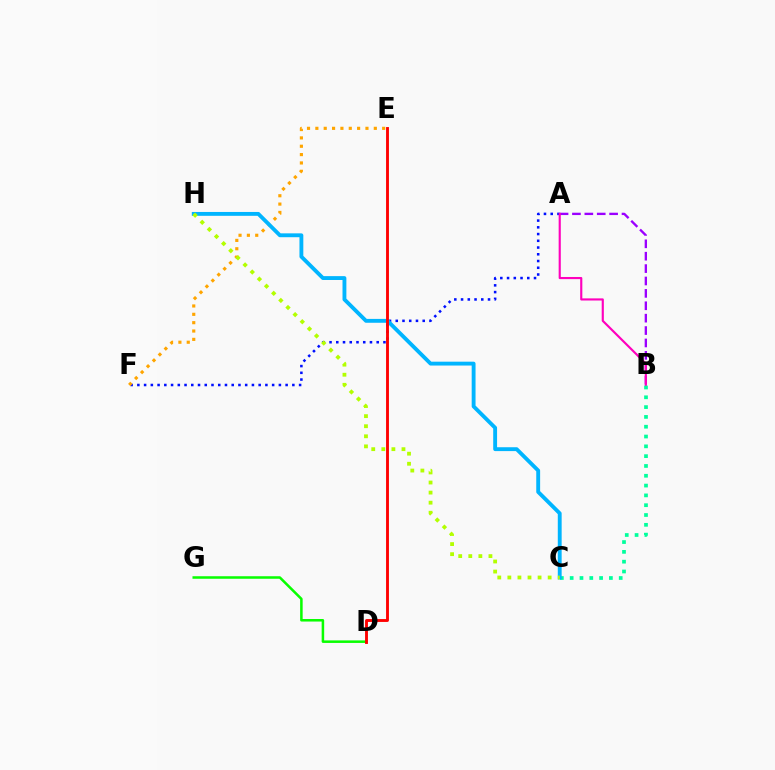{('A', 'F'): [{'color': '#0010ff', 'line_style': 'dotted', 'thickness': 1.83}], ('D', 'G'): [{'color': '#08ff00', 'line_style': 'solid', 'thickness': 1.82}], ('A', 'B'): [{'color': '#9b00ff', 'line_style': 'dashed', 'thickness': 1.68}, {'color': '#ff00bd', 'line_style': 'solid', 'thickness': 1.54}], ('E', 'F'): [{'color': '#ffa500', 'line_style': 'dotted', 'thickness': 2.27}], ('B', 'C'): [{'color': '#00ff9d', 'line_style': 'dotted', 'thickness': 2.67}], ('C', 'H'): [{'color': '#00b5ff', 'line_style': 'solid', 'thickness': 2.78}, {'color': '#b3ff00', 'line_style': 'dotted', 'thickness': 2.74}], ('D', 'E'): [{'color': '#ff0000', 'line_style': 'solid', 'thickness': 2.07}]}